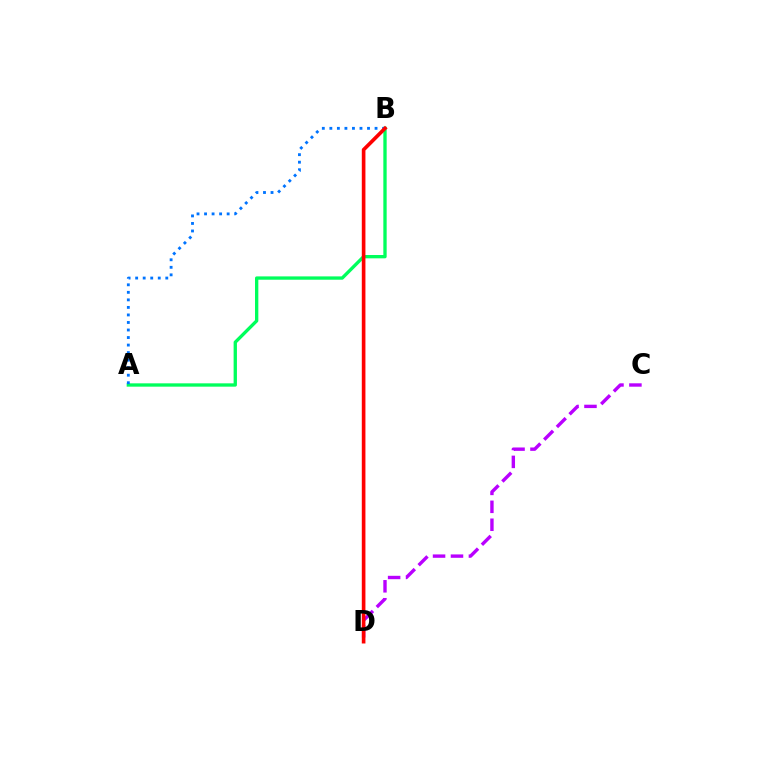{('A', 'B'): [{'color': '#00ff5c', 'line_style': 'solid', 'thickness': 2.4}, {'color': '#0074ff', 'line_style': 'dotted', 'thickness': 2.05}], ('B', 'D'): [{'color': '#d1ff00', 'line_style': 'dashed', 'thickness': 1.62}, {'color': '#ff0000', 'line_style': 'solid', 'thickness': 2.62}], ('C', 'D'): [{'color': '#b900ff', 'line_style': 'dashed', 'thickness': 2.44}]}